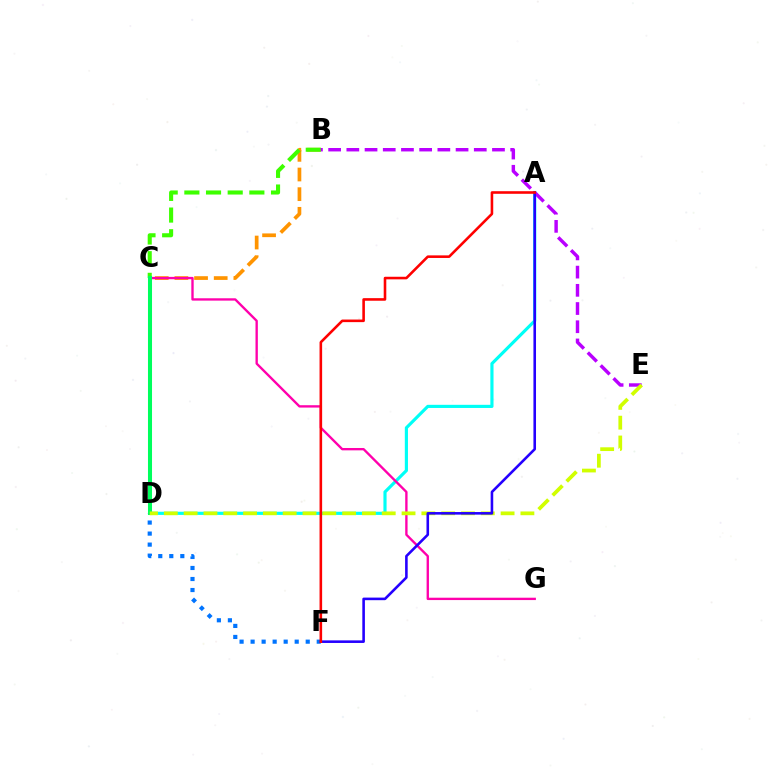{('A', 'D'): [{'color': '#00fff6', 'line_style': 'solid', 'thickness': 2.27}], ('B', 'C'): [{'color': '#ff9400', 'line_style': 'dashed', 'thickness': 2.67}, {'color': '#3dff00', 'line_style': 'dashed', 'thickness': 2.94}], ('B', 'E'): [{'color': '#b900ff', 'line_style': 'dashed', 'thickness': 2.47}], ('C', 'G'): [{'color': '#ff00ac', 'line_style': 'solid', 'thickness': 1.69}], ('D', 'F'): [{'color': '#0074ff', 'line_style': 'dotted', 'thickness': 3.0}], ('C', 'D'): [{'color': '#00ff5c', 'line_style': 'solid', 'thickness': 2.91}], ('D', 'E'): [{'color': '#d1ff00', 'line_style': 'dashed', 'thickness': 2.69}], ('A', 'F'): [{'color': '#2500ff', 'line_style': 'solid', 'thickness': 1.86}, {'color': '#ff0000', 'line_style': 'solid', 'thickness': 1.87}]}